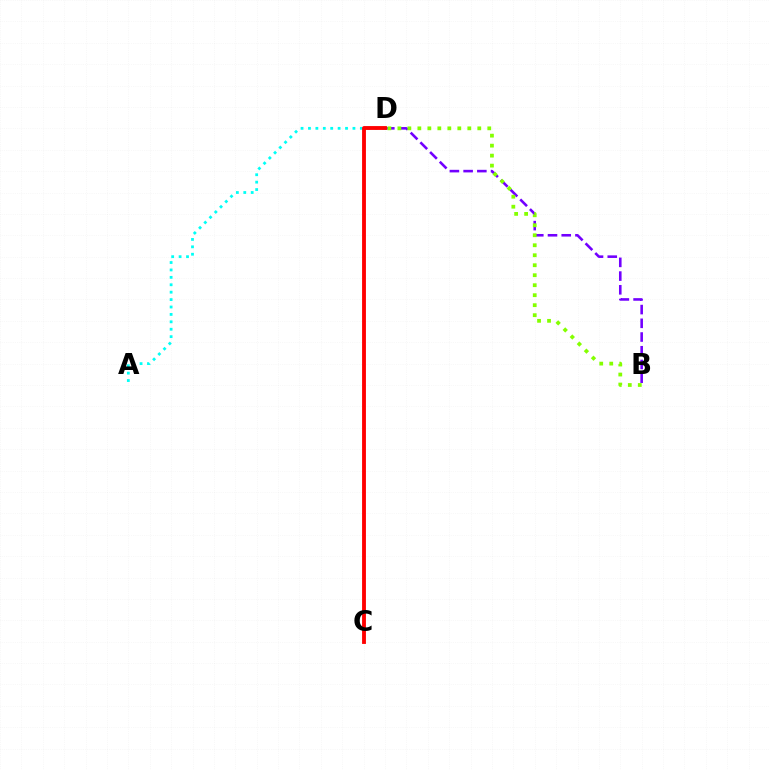{('A', 'D'): [{'color': '#00fff6', 'line_style': 'dotted', 'thickness': 2.01}], ('B', 'D'): [{'color': '#7200ff', 'line_style': 'dashed', 'thickness': 1.86}, {'color': '#84ff00', 'line_style': 'dotted', 'thickness': 2.71}], ('C', 'D'): [{'color': '#ff0000', 'line_style': 'solid', 'thickness': 2.77}]}